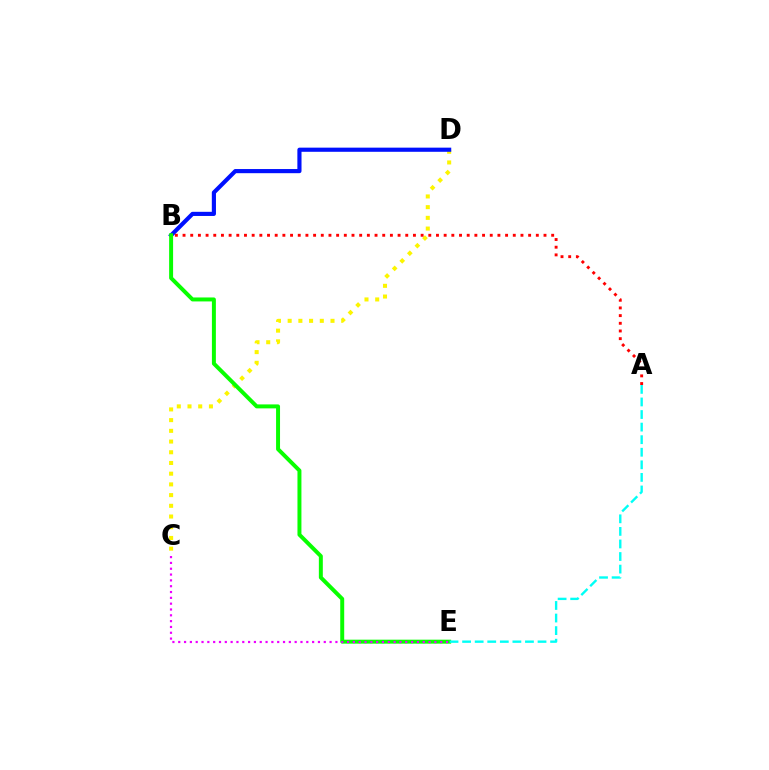{('C', 'D'): [{'color': '#fcf500', 'line_style': 'dotted', 'thickness': 2.91}], ('B', 'D'): [{'color': '#0010ff', 'line_style': 'solid', 'thickness': 2.98}], ('B', 'E'): [{'color': '#08ff00', 'line_style': 'solid', 'thickness': 2.85}], ('C', 'E'): [{'color': '#ee00ff', 'line_style': 'dotted', 'thickness': 1.58}], ('A', 'B'): [{'color': '#ff0000', 'line_style': 'dotted', 'thickness': 2.09}], ('A', 'E'): [{'color': '#00fff6', 'line_style': 'dashed', 'thickness': 1.71}]}